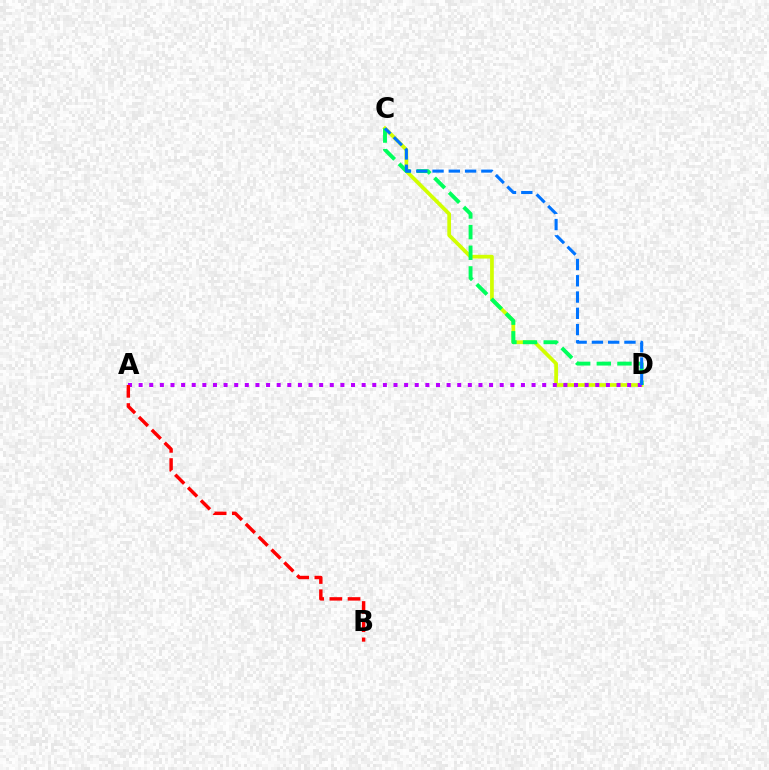{('C', 'D'): [{'color': '#d1ff00', 'line_style': 'solid', 'thickness': 2.68}, {'color': '#00ff5c', 'line_style': 'dashed', 'thickness': 2.81}, {'color': '#0074ff', 'line_style': 'dashed', 'thickness': 2.21}], ('A', 'D'): [{'color': '#b900ff', 'line_style': 'dotted', 'thickness': 2.89}], ('A', 'B'): [{'color': '#ff0000', 'line_style': 'dashed', 'thickness': 2.47}]}